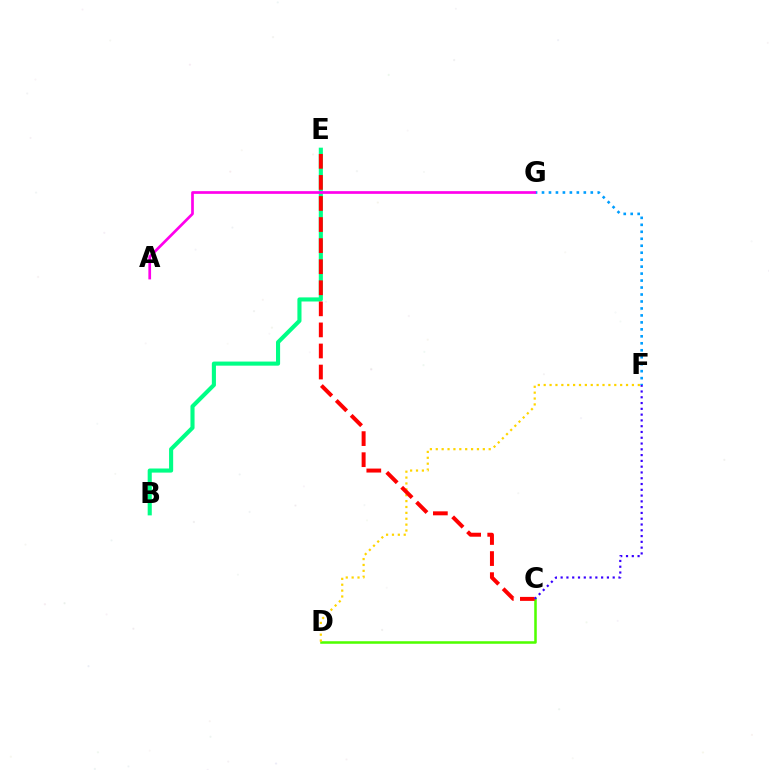{('B', 'E'): [{'color': '#00ff86', 'line_style': 'solid', 'thickness': 2.95}], ('F', 'G'): [{'color': '#009eff', 'line_style': 'dotted', 'thickness': 1.89}], ('C', 'D'): [{'color': '#4fff00', 'line_style': 'solid', 'thickness': 1.83}], ('D', 'F'): [{'color': '#ffd500', 'line_style': 'dotted', 'thickness': 1.6}], ('C', 'E'): [{'color': '#ff0000', 'line_style': 'dashed', 'thickness': 2.86}], ('C', 'F'): [{'color': '#3700ff', 'line_style': 'dotted', 'thickness': 1.57}], ('A', 'G'): [{'color': '#ff00ed', 'line_style': 'solid', 'thickness': 1.95}]}